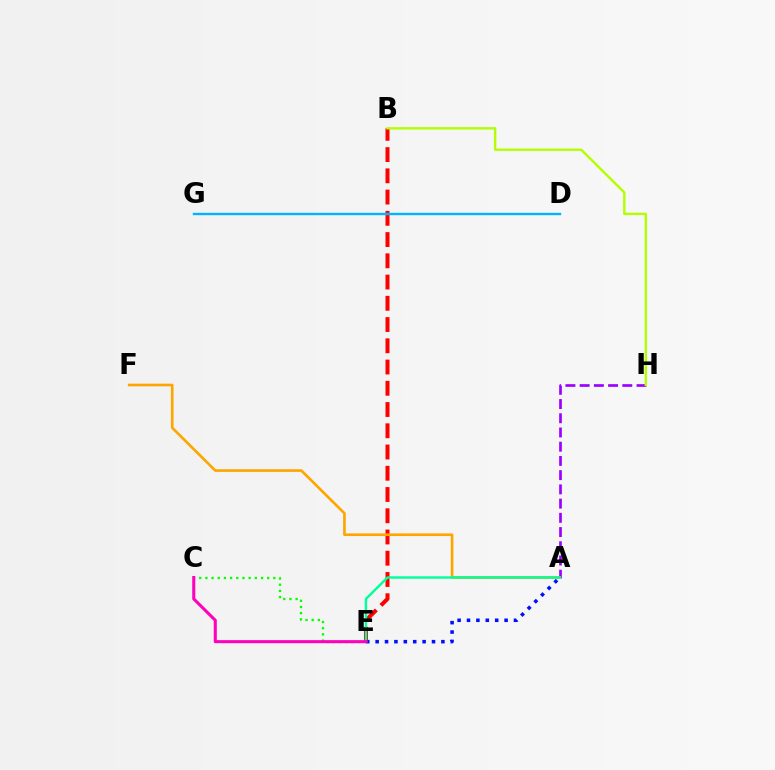{('B', 'E'): [{'color': '#ff0000', 'line_style': 'dashed', 'thickness': 2.89}], ('A', 'H'): [{'color': '#9b00ff', 'line_style': 'dashed', 'thickness': 1.93}], ('B', 'H'): [{'color': '#b3ff00', 'line_style': 'solid', 'thickness': 1.72}], ('D', 'G'): [{'color': '#00b5ff', 'line_style': 'solid', 'thickness': 1.71}], ('A', 'E'): [{'color': '#0010ff', 'line_style': 'dotted', 'thickness': 2.55}, {'color': '#00ff9d', 'line_style': 'solid', 'thickness': 1.74}], ('A', 'F'): [{'color': '#ffa500', 'line_style': 'solid', 'thickness': 1.9}], ('C', 'E'): [{'color': '#08ff00', 'line_style': 'dotted', 'thickness': 1.68}, {'color': '#ff00bd', 'line_style': 'solid', 'thickness': 2.2}]}